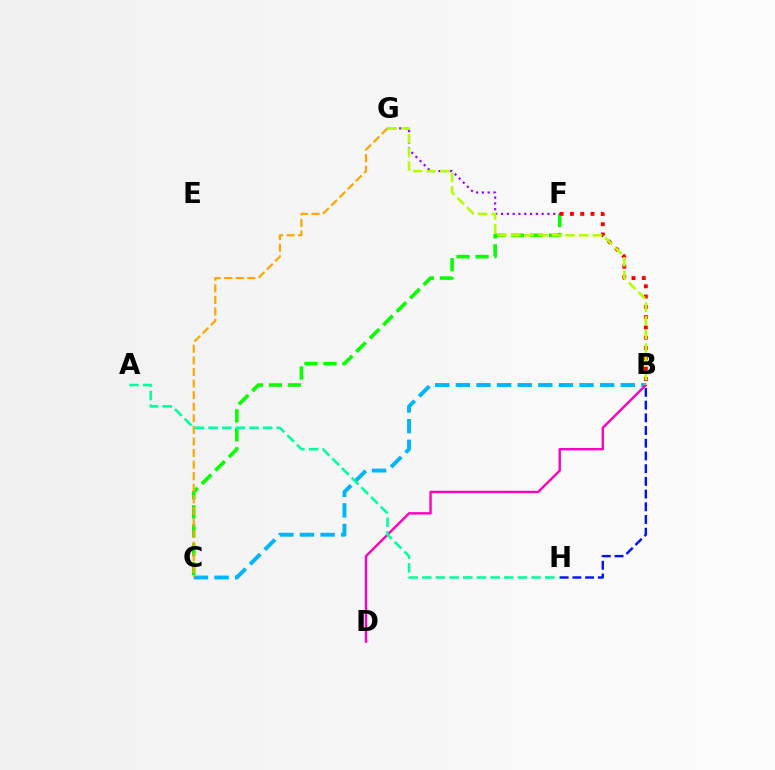{('C', 'F'): [{'color': '#08ff00', 'line_style': 'dashed', 'thickness': 2.58}], ('B', 'H'): [{'color': '#0010ff', 'line_style': 'dashed', 'thickness': 1.73}], ('F', 'G'): [{'color': '#9b00ff', 'line_style': 'dotted', 'thickness': 1.57}], ('B', 'F'): [{'color': '#ff0000', 'line_style': 'dotted', 'thickness': 2.79}], ('B', 'C'): [{'color': '#00b5ff', 'line_style': 'dashed', 'thickness': 2.8}], ('B', 'D'): [{'color': '#ff00bd', 'line_style': 'solid', 'thickness': 1.72}], ('C', 'G'): [{'color': '#ffa500', 'line_style': 'dashed', 'thickness': 1.57}], ('A', 'H'): [{'color': '#00ff9d', 'line_style': 'dashed', 'thickness': 1.86}], ('B', 'G'): [{'color': '#b3ff00', 'line_style': 'dashed', 'thickness': 1.85}]}